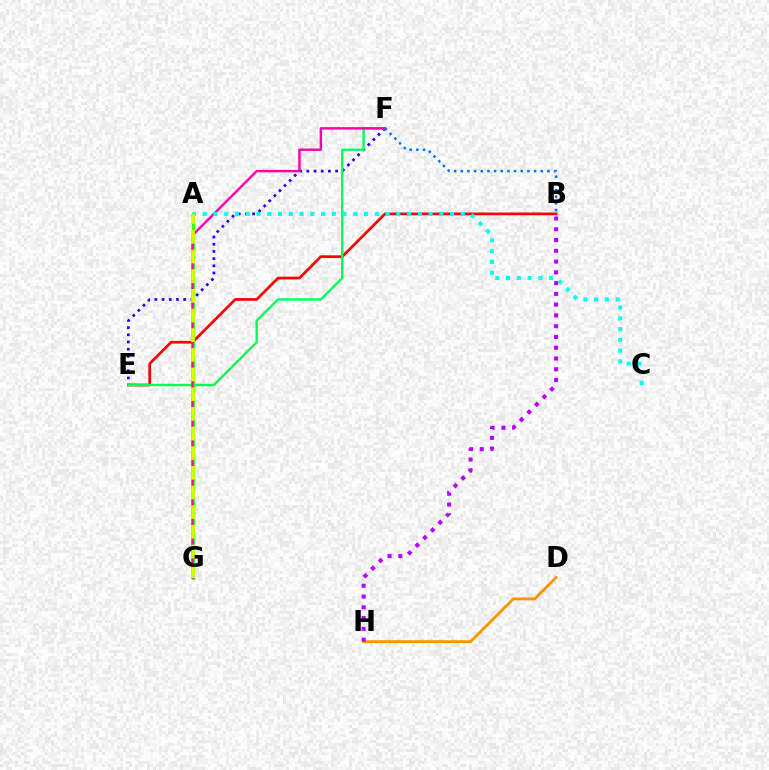{('A', 'G'): [{'color': '#3dff00', 'line_style': 'solid', 'thickness': 2.31}, {'color': '#d1ff00', 'line_style': 'dashed', 'thickness': 2.67}], ('B', 'E'): [{'color': '#ff0000', 'line_style': 'solid', 'thickness': 1.96}], ('E', 'F'): [{'color': '#2500ff', 'line_style': 'dotted', 'thickness': 1.95}, {'color': '#00ff5c', 'line_style': 'solid', 'thickness': 1.72}], ('F', 'G'): [{'color': '#ff00ac', 'line_style': 'solid', 'thickness': 1.75}], ('B', 'F'): [{'color': '#0074ff', 'line_style': 'dotted', 'thickness': 1.81}], ('A', 'C'): [{'color': '#00fff6', 'line_style': 'dotted', 'thickness': 2.92}], ('D', 'H'): [{'color': '#ff9400', 'line_style': 'solid', 'thickness': 2.06}], ('B', 'H'): [{'color': '#b900ff', 'line_style': 'dotted', 'thickness': 2.93}]}